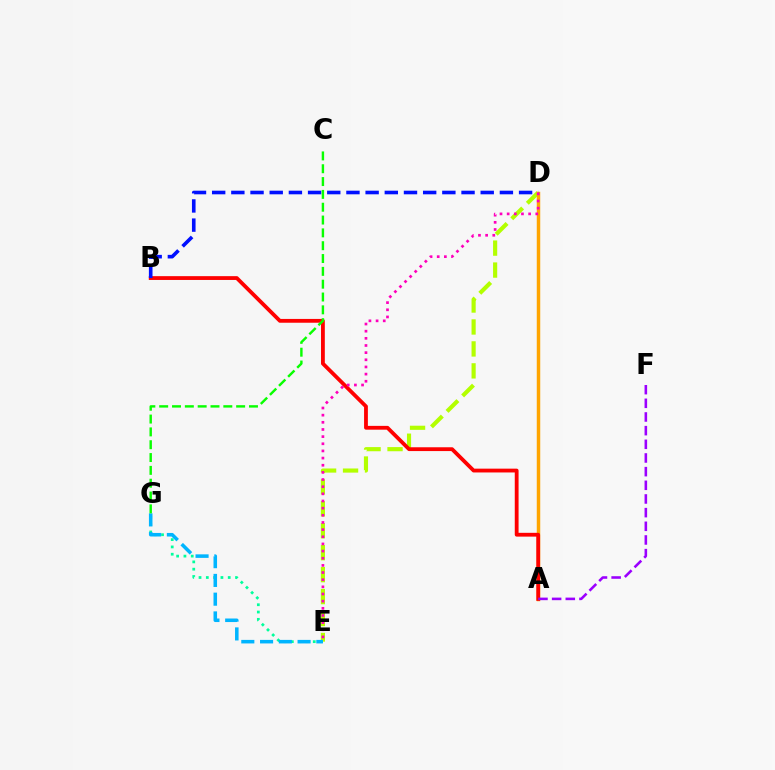{('D', 'E'): [{'color': '#b3ff00', 'line_style': 'dashed', 'thickness': 2.98}, {'color': '#ff00bd', 'line_style': 'dotted', 'thickness': 1.94}], ('A', 'D'): [{'color': '#ffa500', 'line_style': 'solid', 'thickness': 2.5}], ('A', 'B'): [{'color': '#ff0000', 'line_style': 'solid', 'thickness': 2.74}], ('E', 'G'): [{'color': '#00ff9d', 'line_style': 'dotted', 'thickness': 1.98}, {'color': '#00b5ff', 'line_style': 'dashed', 'thickness': 2.55}], ('B', 'D'): [{'color': '#0010ff', 'line_style': 'dashed', 'thickness': 2.61}], ('A', 'F'): [{'color': '#9b00ff', 'line_style': 'dashed', 'thickness': 1.86}], ('C', 'G'): [{'color': '#08ff00', 'line_style': 'dashed', 'thickness': 1.74}]}